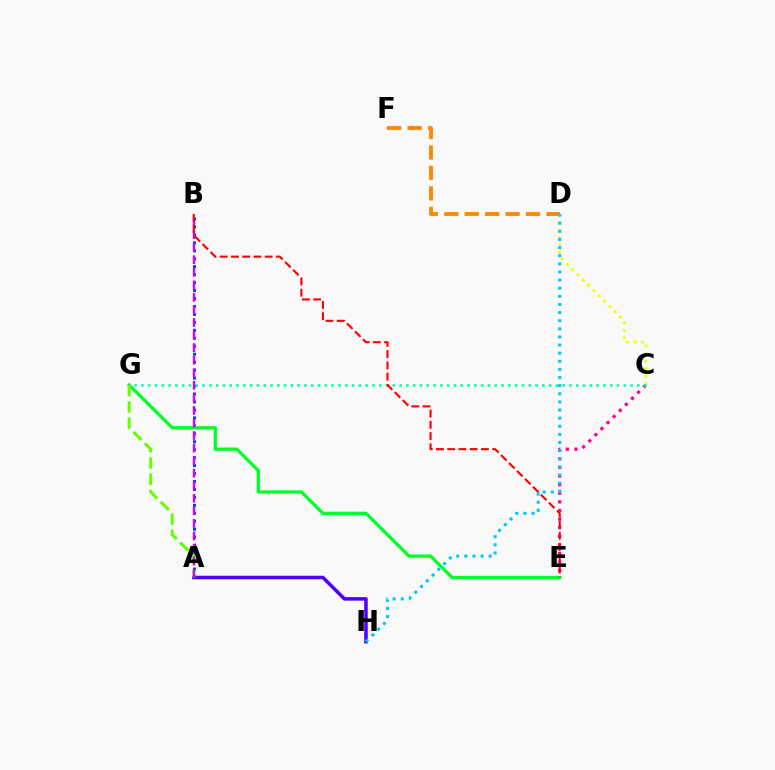{('A', 'H'): [{'color': '#4f00ff', 'line_style': 'solid', 'thickness': 2.53}], ('A', 'B'): [{'color': '#003fff', 'line_style': 'dotted', 'thickness': 2.16}, {'color': '#d600ff', 'line_style': 'dashed', 'thickness': 1.71}], ('D', 'F'): [{'color': '#ff8800', 'line_style': 'dashed', 'thickness': 2.78}], ('C', 'D'): [{'color': '#eeff00', 'line_style': 'dotted', 'thickness': 2.03}], ('C', 'E'): [{'color': '#ff00a0', 'line_style': 'dotted', 'thickness': 2.34}], ('E', 'G'): [{'color': '#00ff27', 'line_style': 'solid', 'thickness': 2.36}], ('C', 'G'): [{'color': '#00ffaf', 'line_style': 'dotted', 'thickness': 1.85}], ('A', 'G'): [{'color': '#66ff00', 'line_style': 'dashed', 'thickness': 2.21}], ('B', 'E'): [{'color': '#ff0000', 'line_style': 'dashed', 'thickness': 1.53}], ('D', 'H'): [{'color': '#00c7ff', 'line_style': 'dotted', 'thickness': 2.21}]}